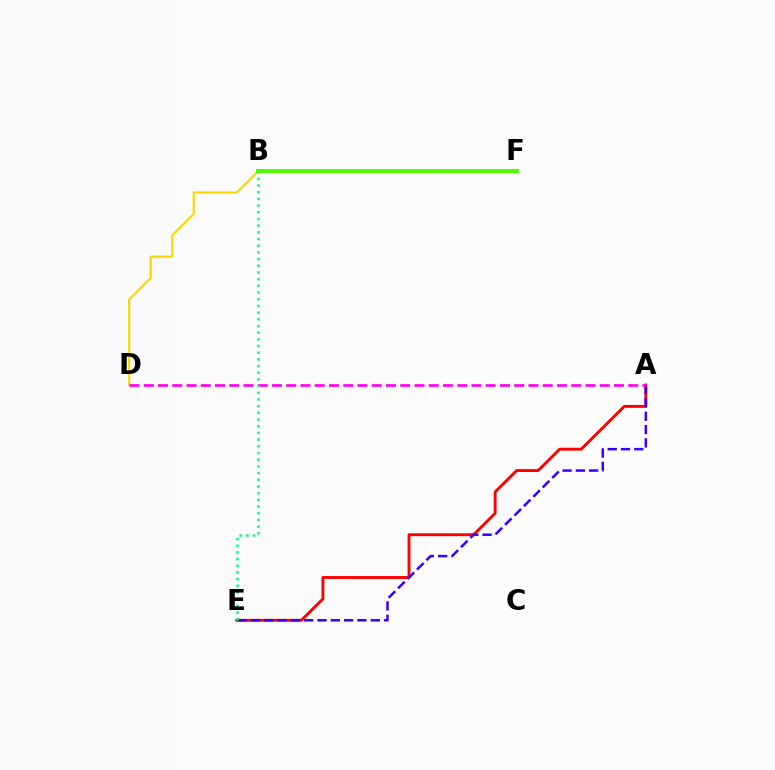{('A', 'E'): [{'color': '#ff0000', 'line_style': 'solid', 'thickness': 2.08}, {'color': '#3700ff', 'line_style': 'dashed', 'thickness': 1.81}], ('B', 'D'): [{'color': '#ffd500', 'line_style': 'solid', 'thickness': 1.58}], ('A', 'D'): [{'color': '#ff00ed', 'line_style': 'dashed', 'thickness': 1.94}], ('B', 'E'): [{'color': '#00ff86', 'line_style': 'dotted', 'thickness': 1.82}], ('B', 'F'): [{'color': '#009eff', 'line_style': 'solid', 'thickness': 2.62}, {'color': '#4fff00', 'line_style': 'solid', 'thickness': 2.85}]}